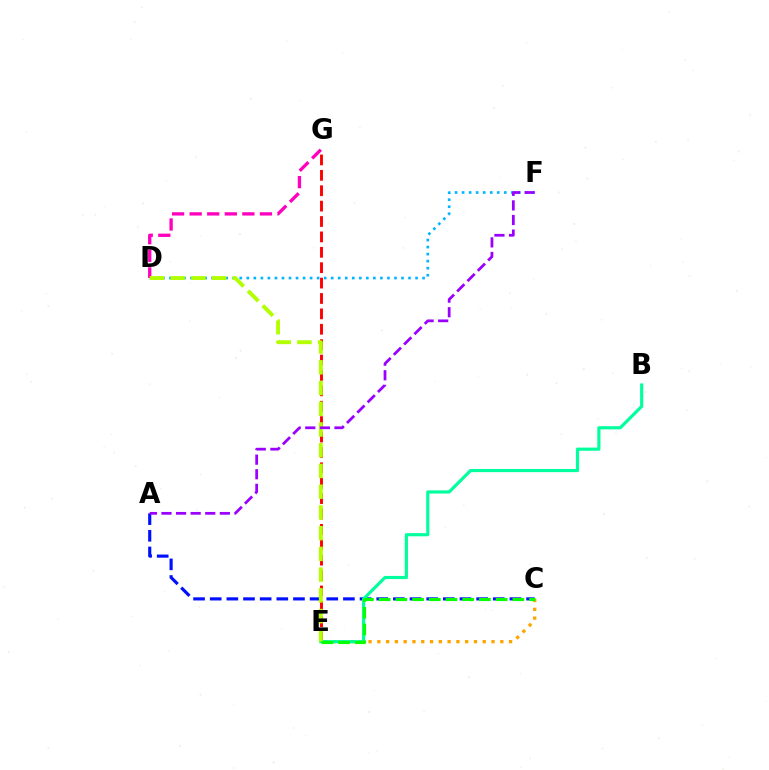{('A', 'C'): [{'color': '#0010ff', 'line_style': 'dashed', 'thickness': 2.26}], ('E', 'G'): [{'color': '#ff0000', 'line_style': 'dashed', 'thickness': 2.09}], ('D', 'F'): [{'color': '#00b5ff', 'line_style': 'dotted', 'thickness': 1.91}], ('D', 'G'): [{'color': '#ff00bd', 'line_style': 'dashed', 'thickness': 2.39}], ('C', 'E'): [{'color': '#ffa500', 'line_style': 'dotted', 'thickness': 2.39}, {'color': '#08ff00', 'line_style': 'dashed', 'thickness': 2.27}], ('B', 'E'): [{'color': '#00ff9d', 'line_style': 'solid', 'thickness': 2.27}], ('D', 'E'): [{'color': '#b3ff00', 'line_style': 'dashed', 'thickness': 2.82}], ('A', 'F'): [{'color': '#9b00ff', 'line_style': 'dashed', 'thickness': 1.98}]}